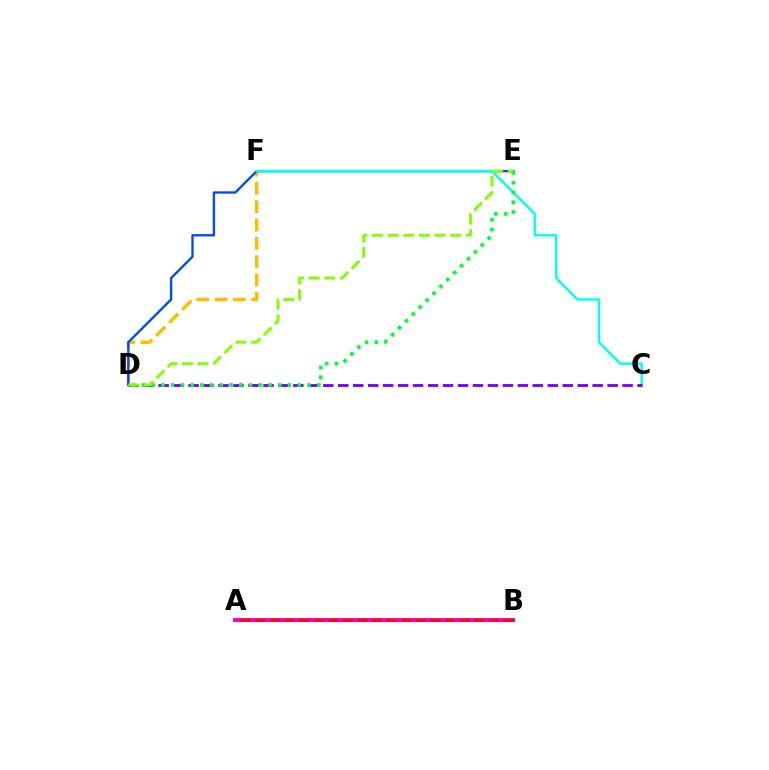{('A', 'B'): [{'color': '#ff00cf', 'line_style': 'solid', 'thickness': 2.88}, {'color': '#ff0000', 'line_style': 'dashed', 'thickness': 1.98}], ('D', 'F'): [{'color': '#ffbd00', 'line_style': 'dashed', 'thickness': 2.49}], ('D', 'E'): [{'color': '#004bff', 'line_style': 'solid', 'thickness': 1.71}, {'color': '#00ff39', 'line_style': 'dotted', 'thickness': 2.65}, {'color': '#84ff00', 'line_style': 'dashed', 'thickness': 2.12}], ('C', 'F'): [{'color': '#00fff6', 'line_style': 'solid', 'thickness': 1.74}], ('C', 'D'): [{'color': '#7200ff', 'line_style': 'dashed', 'thickness': 2.03}]}